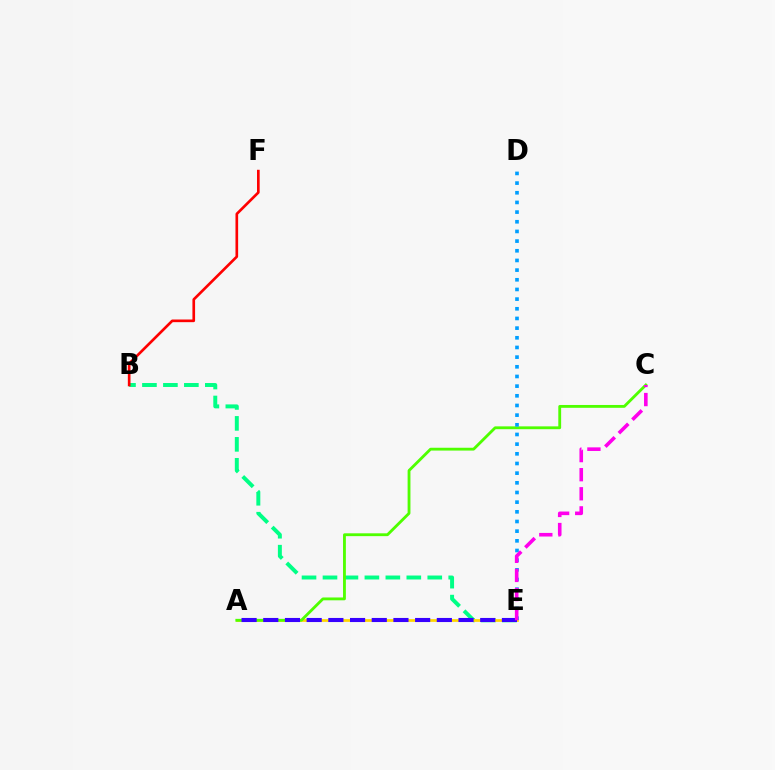{('B', 'E'): [{'color': '#00ff86', 'line_style': 'dashed', 'thickness': 2.85}], ('A', 'E'): [{'color': '#ffd500', 'line_style': 'solid', 'thickness': 1.96}, {'color': '#3700ff', 'line_style': 'dashed', 'thickness': 2.95}], ('B', 'F'): [{'color': '#ff0000', 'line_style': 'solid', 'thickness': 1.91}], ('A', 'C'): [{'color': '#4fff00', 'line_style': 'solid', 'thickness': 2.04}], ('D', 'E'): [{'color': '#009eff', 'line_style': 'dotted', 'thickness': 2.63}], ('C', 'E'): [{'color': '#ff00ed', 'line_style': 'dashed', 'thickness': 2.59}]}